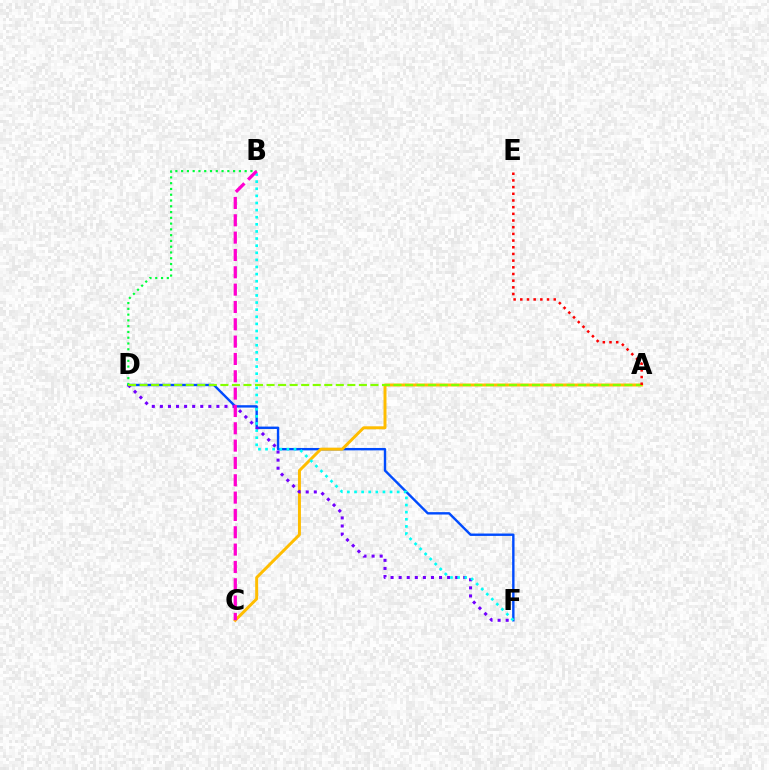{('D', 'F'): [{'color': '#004bff', 'line_style': 'solid', 'thickness': 1.72}, {'color': '#7200ff', 'line_style': 'dotted', 'thickness': 2.19}], ('A', 'C'): [{'color': '#ffbd00', 'line_style': 'solid', 'thickness': 2.13}], ('B', 'D'): [{'color': '#00ff39', 'line_style': 'dotted', 'thickness': 1.57}], ('A', 'D'): [{'color': '#84ff00', 'line_style': 'dashed', 'thickness': 1.57}], ('B', 'F'): [{'color': '#00fff6', 'line_style': 'dotted', 'thickness': 1.93}], ('B', 'C'): [{'color': '#ff00cf', 'line_style': 'dashed', 'thickness': 2.35}], ('A', 'E'): [{'color': '#ff0000', 'line_style': 'dotted', 'thickness': 1.82}]}